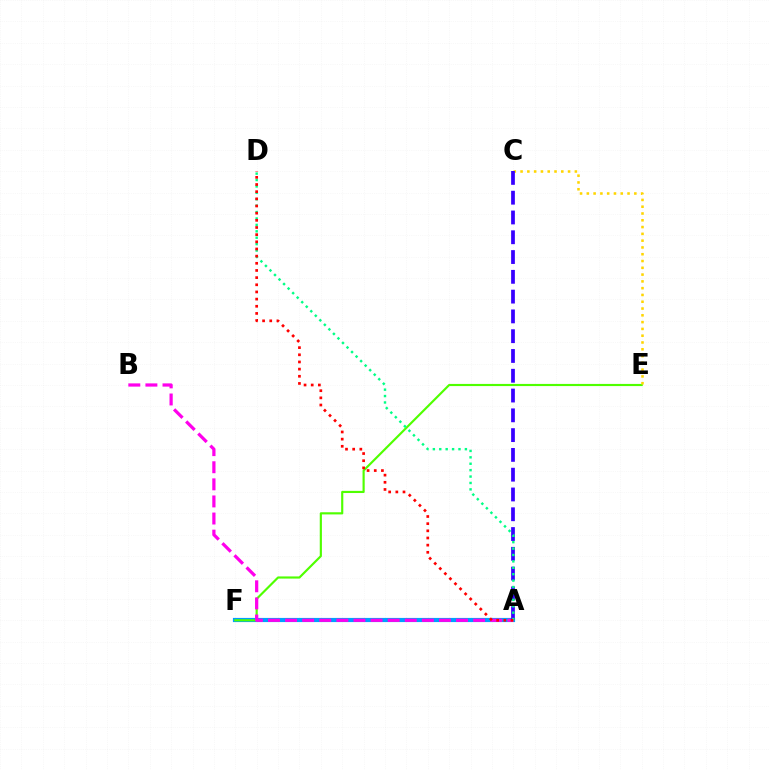{('A', 'F'): [{'color': '#009eff', 'line_style': 'solid', 'thickness': 3.0}], ('E', 'F'): [{'color': '#4fff00', 'line_style': 'solid', 'thickness': 1.55}], ('A', 'B'): [{'color': '#ff00ed', 'line_style': 'dashed', 'thickness': 2.32}], ('C', 'E'): [{'color': '#ffd500', 'line_style': 'dotted', 'thickness': 1.84}], ('A', 'C'): [{'color': '#3700ff', 'line_style': 'dashed', 'thickness': 2.69}], ('A', 'D'): [{'color': '#00ff86', 'line_style': 'dotted', 'thickness': 1.74}, {'color': '#ff0000', 'line_style': 'dotted', 'thickness': 1.95}]}